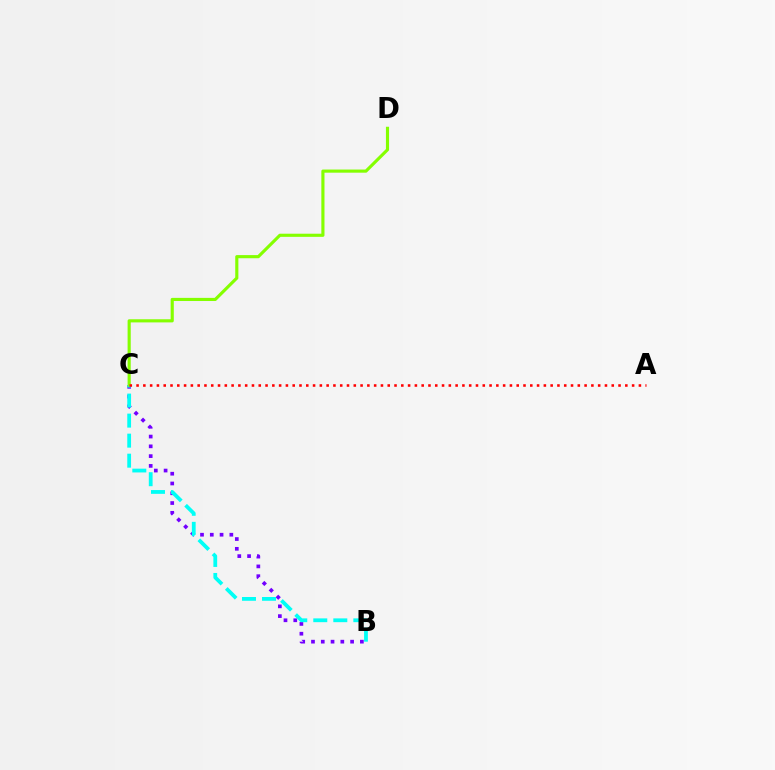{('B', 'C'): [{'color': '#7200ff', 'line_style': 'dotted', 'thickness': 2.66}, {'color': '#00fff6', 'line_style': 'dashed', 'thickness': 2.72}], ('C', 'D'): [{'color': '#84ff00', 'line_style': 'solid', 'thickness': 2.26}], ('A', 'C'): [{'color': '#ff0000', 'line_style': 'dotted', 'thickness': 1.84}]}